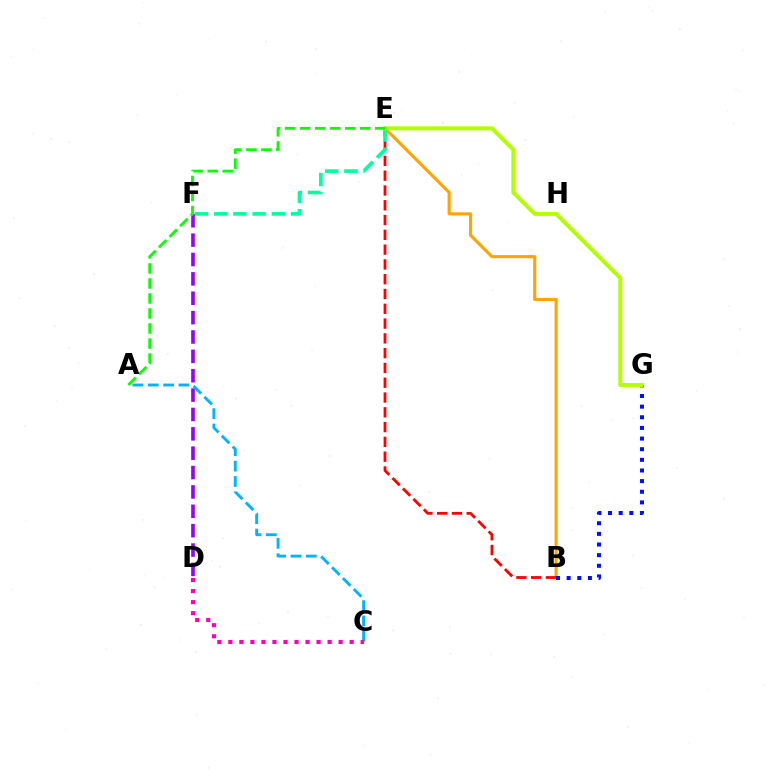{('B', 'E'): [{'color': '#ffa500', 'line_style': 'solid', 'thickness': 2.25}, {'color': '#ff0000', 'line_style': 'dashed', 'thickness': 2.01}], ('E', 'F'): [{'color': '#00ff9d', 'line_style': 'dashed', 'thickness': 2.61}], ('B', 'G'): [{'color': '#0010ff', 'line_style': 'dotted', 'thickness': 2.89}], ('D', 'F'): [{'color': '#9b00ff', 'line_style': 'dashed', 'thickness': 2.63}], ('A', 'C'): [{'color': '#00b5ff', 'line_style': 'dashed', 'thickness': 2.08}], ('E', 'G'): [{'color': '#b3ff00', 'line_style': 'solid', 'thickness': 2.86}], ('C', 'D'): [{'color': '#ff00bd', 'line_style': 'dotted', 'thickness': 3.0}], ('A', 'E'): [{'color': '#08ff00', 'line_style': 'dashed', 'thickness': 2.04}]}